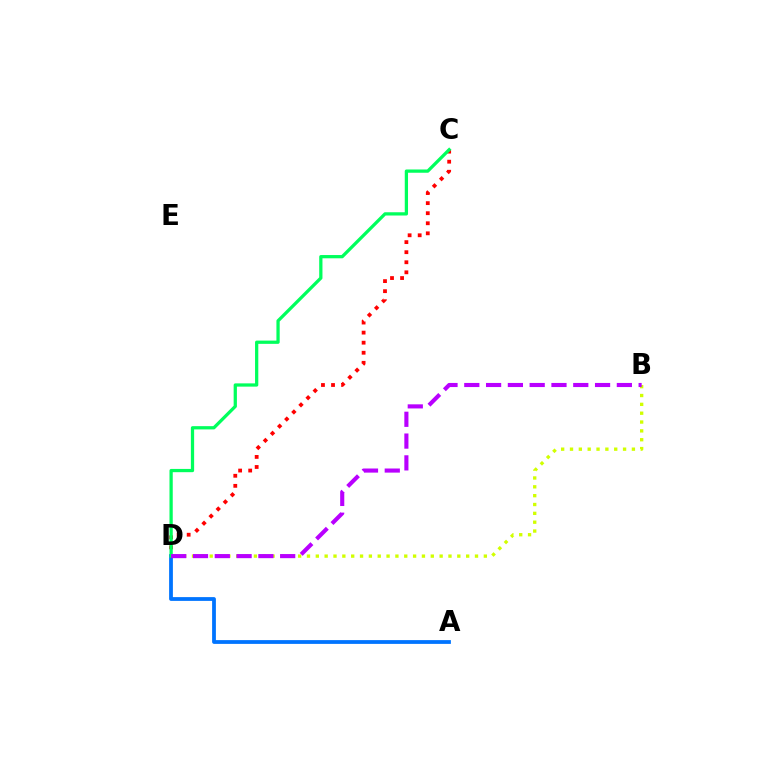{('B', 'D'): [{'color': '#d1ff00', 'line_style': 'dotted', 'thickness': 2.4}, {'color': '#b900ff', 'line_style': 'dashed', 'thickness': 2.96}], ('C', 'D'): [{'color': '#ff0000', 'line_style': 'dotted', 'thickness': 2.73}, {'color': '#00ff5c', 'line_style': 'solid', 'thickness': 2.35}], ('A', 'D'): [{'color': '#0074ff', 'line_style': 'solid', 'thickness': 2.72}]}